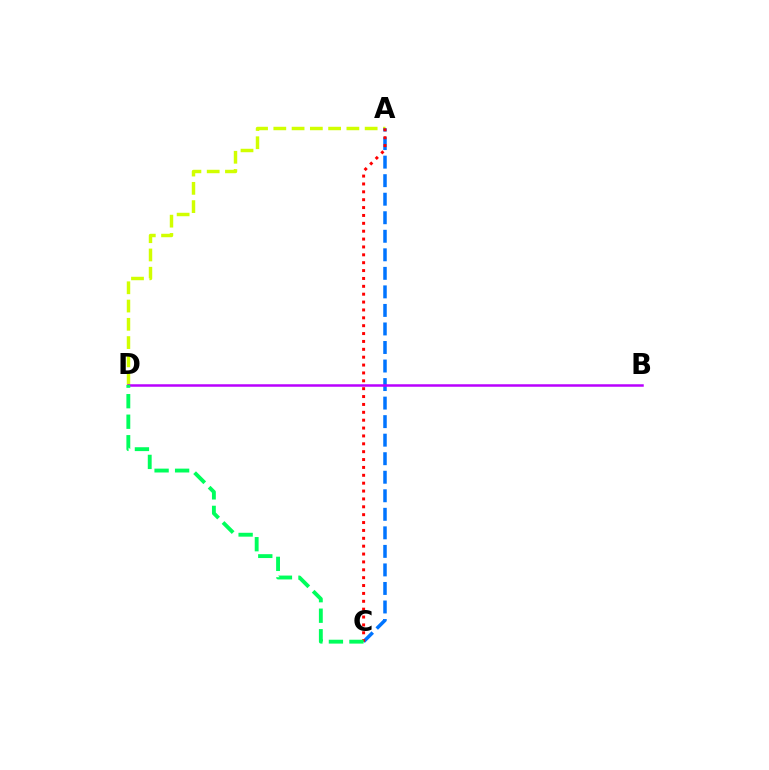{('A', 'D'): [{'color': '#d1ff00', 'line_style': 'dashed', 'thickness': 2.48}], ('A', 'C'): [{'color': '#0074ff', 'line_style': 'dashed', 'thickness': 2.52}, {'color': '#ff0000', 'line_style': 'dotted', 'thickness': 2.14}], ('B', 'D'): [{'color': '#b900ff', 'line_style': 'solid', 'thickness': 1.8}], ('C', 'D'): [{'color': '#00ff5c', 'line_style': 'dashed', 'thickness': 2.79}]}